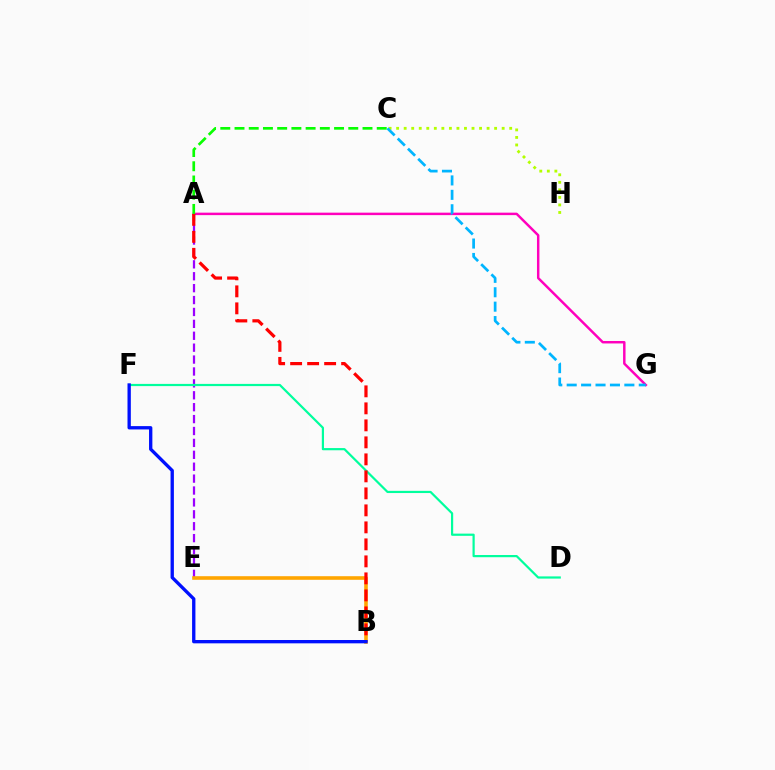{('A', 'G'): [{'color': '#ff00bd', 'line_style': 'solid', 'thickness': 1.77}], ('A', 'E'): [{'color': '#9b00ff', 'line_style': 'dashed', 'thickness': 1.62}], ('C', 'H'): [{'color': '#b3ff00', 'line_style': 'dotted', 'thickness': 2.05}], ('C', 'G'): [{'color': '#00b5ff', 'line_style': 'dashed', 'thickness': 1.96}], ('B', 'E'): [{'color': '#ffa500', 'line_style': 'solid', 'thickness': 2.59}], ('D', 'F'): [{'color': '#00ff9d', 'line_style': 'solid', 'thickness': 1.59}], ('A', 'B'): [{'color': '#ff0000', 'line_style': 'dashed', 'thickness': 2.31}], ('B', 'F'): [{'color': '#0010ff', 'line_style': 'solid', 'thickness': 2.4}], ('A', 'C'): [{'color': '#08ff00', 'line_style': 'dashed', 'thickness': 1.93}]}